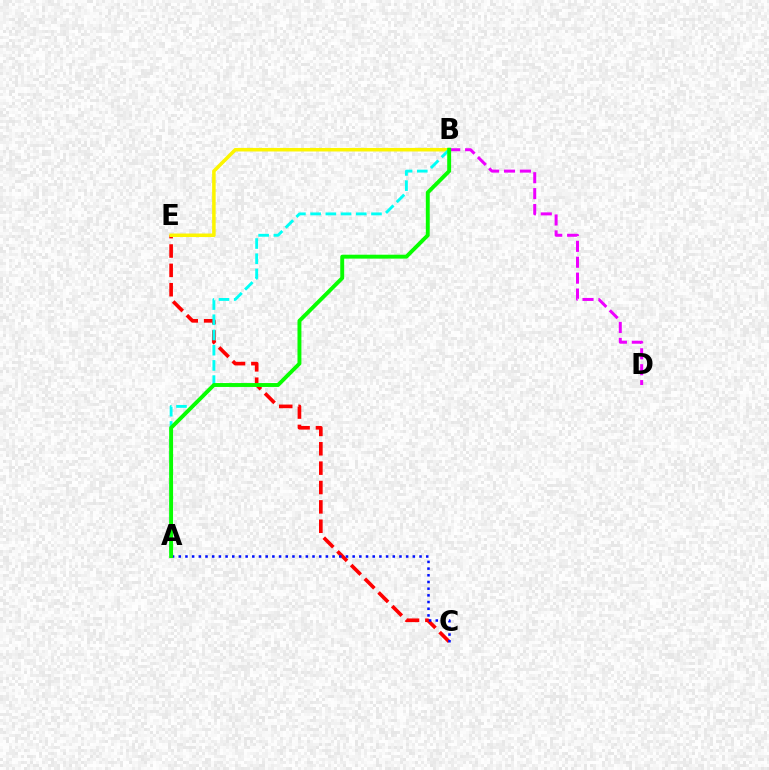{('B', 'D'): [{'color': '#ee00ff', 'line_style': 'dashed', 'thickness': 2.16}], ('C', 'E'): [{'color': '#ff0000', 'line_style': 'dashed', 'thickness': 2.63}], ('B', 'E'): [{'color': '#fcf500', 'line_style': 'solid', 'thickness': 2.54}], ('A', 'B'): [{'color': '#00fff6', 'line_style': 'dashed', 'thickness': 2.07}, {'color': '#08ff00', 'line_style': 'solid', 'thickness': 2.82}], ('A', 'C'): [{'color': '#0010ff', 'line_style': 'dotted', 'thickness': 1.82}]}